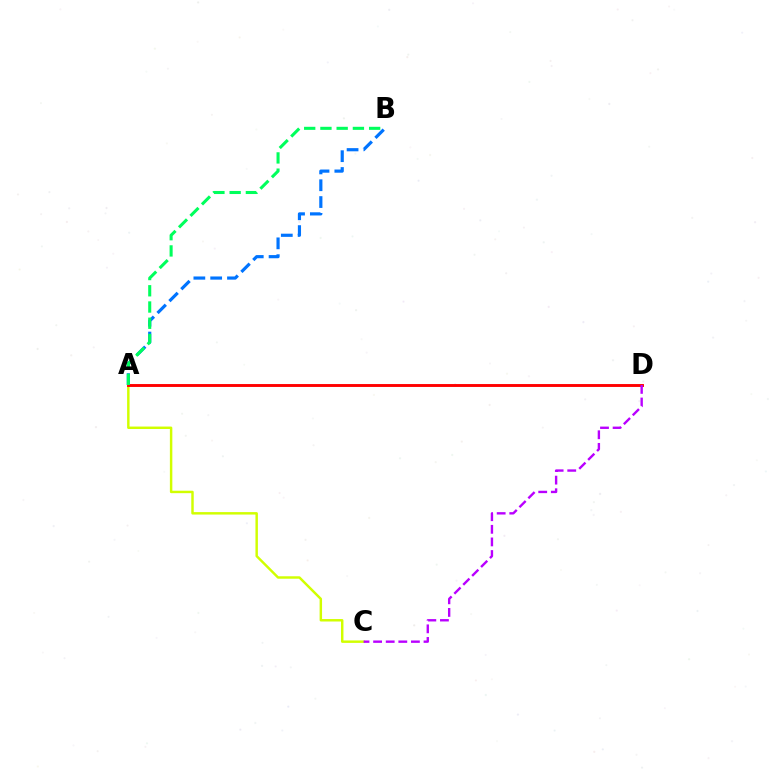{('A', 'C'): [{'color': '#d1ff00', 'line_style': 'solid', 'thickness': 1.77}], ('A', 'D'): [{'color': '#ff0000', 'line_style': 'solid', 'thickness': 2.09}], ('C', 'D'): [{'color': '#b900ff', 'line_style': 'dashed', 'thickness': 1.71}], ('A', 'B'): [{'color': '#0074ff', 'line_style': 'dashed', 'thickness': 2.28}, {'color': '#00ff5c', 'line_style': 'dashed', 'thickness': 2.21}]}